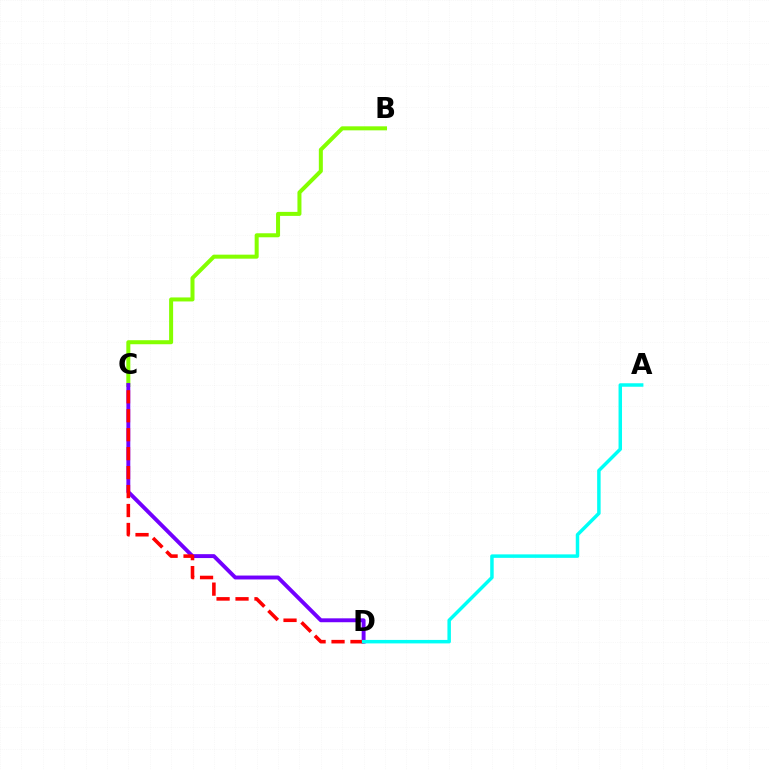{('B', 'C'): [{'color': '#84ff00', 'line_style': 'solid', 'thickness': 2.89}], ('C', 'D'): [{'color': '#7200ff', 'line_style': 'solid', 'thickness': 2.81}, {'color': '#ff0000', 'line_style': 'dashed', 'thickness': 2.57}], ('A', 'D'): [{'color': '#00fff6', 'line_style': 'solid', 'thickness': 2.5}]}